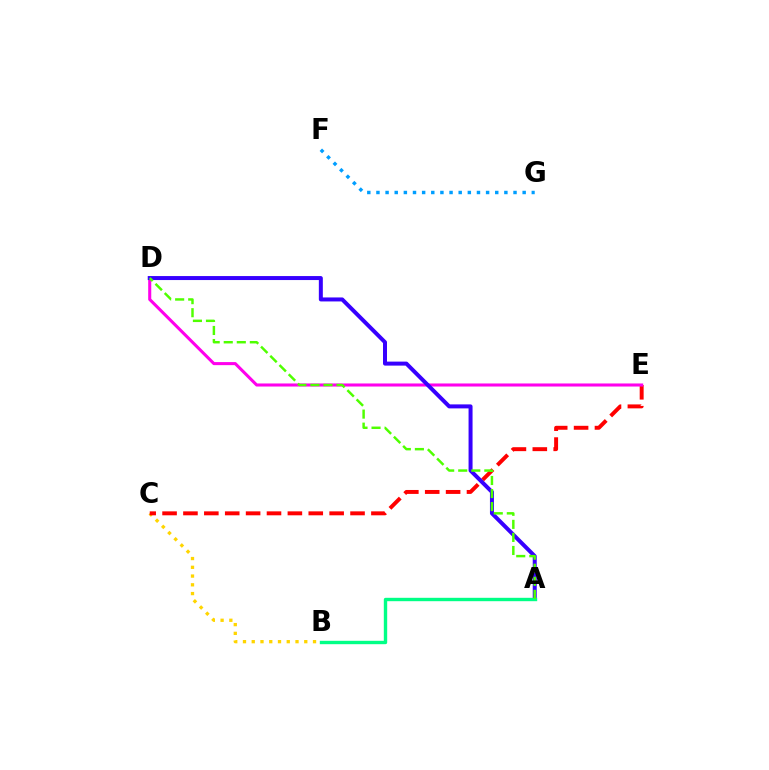{('B', 'C'): [{'color': '#ffd500', 'line_style': 'dotted', 'thickness': 2.38}], ('C', 'E'): [{'color': '#ff0000', 'line_style': 'dashed', 'thickness': 2.84}], ('D', 'E'): [{'color': '#ff00ed', 'line_style': 'solid', 'thickness': 2.2}], ('A', 'D'): [{'color': '#3700ff', 'line_style': 'solid', 'thickness': 2.88}, {'color': '#4fff00', 'line_style': 'dashed', 'thickness': 1.77}], ('A', 'B'): [{'color': '#00ff86', 'line_style': 'solid', 'thickness': 2.44}], ('F', 'G'): [{'color': '#009eff', 'line_style': 'dotted', 'thickness': 2.48}]}